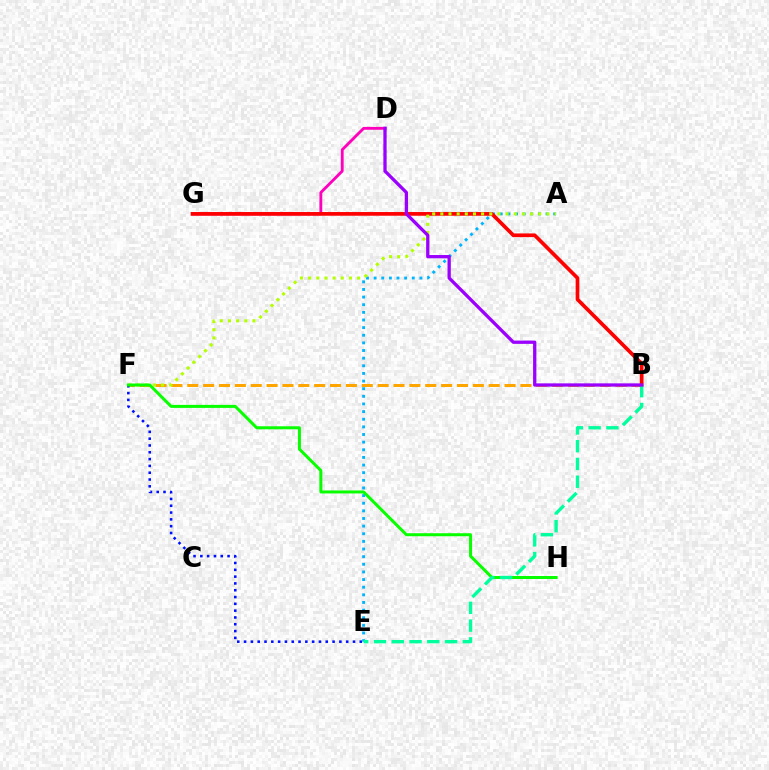{('D', 'G'): [{'color': '#ff00bd', 'line_style': 'solid', 'thickness': 2.05}], ('B', 'F'): [{'color': '#ffa500', 'line_style': 'dashed', 'thickness': 2.16}], ('A', 'E'): [{'color': '#00b5ff', 'line_style': 'dotted', 'thickness': 2.07}], ('B', 'G'): [{'color': '#ff0000', 'line_style': 'solid', 'thickness': 2.66}], ('A', 'F'): [{'color': '#b3ff00', 'line_style': 'dotted', 'thickness': 2.22}], ('E', 'F'): [{'color': '#0010ff', 'line_style': 'dotted', 'thickness': 1.85}], ('F', 'H'): [{'color': '#08ff00', 'line_style': 'solid', 'thickness': 2.16}], ('B', 'E'): [{'color': '#00ff9d', 'line_style': 'dashed', 'thickness': 2.41}], ('B', 'D'): [{'color': '#9b00ff', 'line_style': 'solid', 'thickness': 2.36}]}